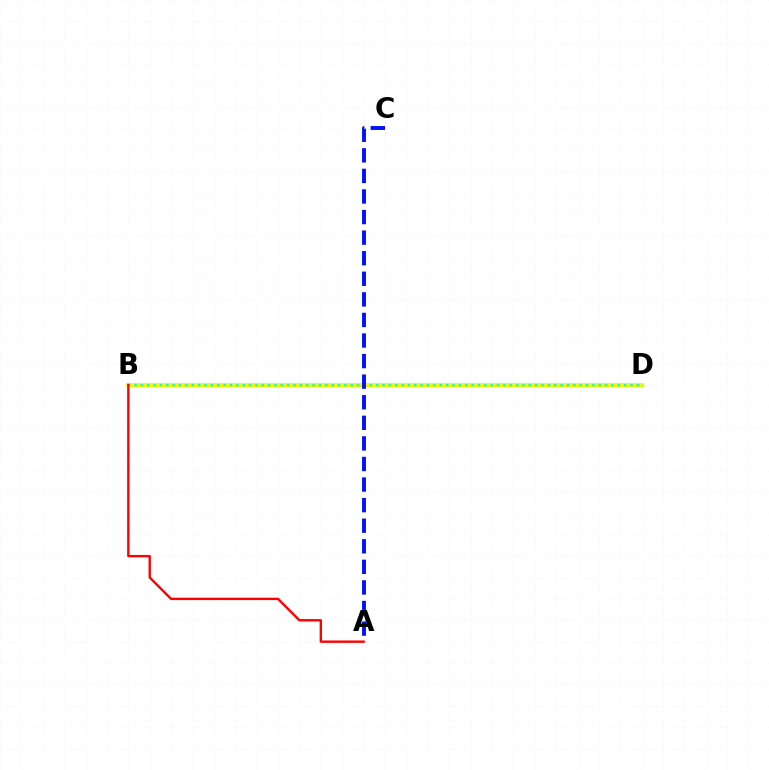{('B', 'D'): [{'color': '#ee00ff', 'line_style': 'dashed', 'thickness': 2.21}, {'color': '#08ff00', 'line_style': 'solid', 'thickness': 2.24}, {'color': '#fcf500', 'line_style': 'solid', 'thickness': 2.71}, {'color': '#00fff6', 'line_style': 'dotted', 'thickness': 1.73}], ('A', 'C'): [{'color': '#0010ff', 'line_style': 'dashed', 'thickness': 2.8}], ('A', 'B'): [{'color': '#ff0000', 'line_style': 'solid', 'thickness': 1.72}]}